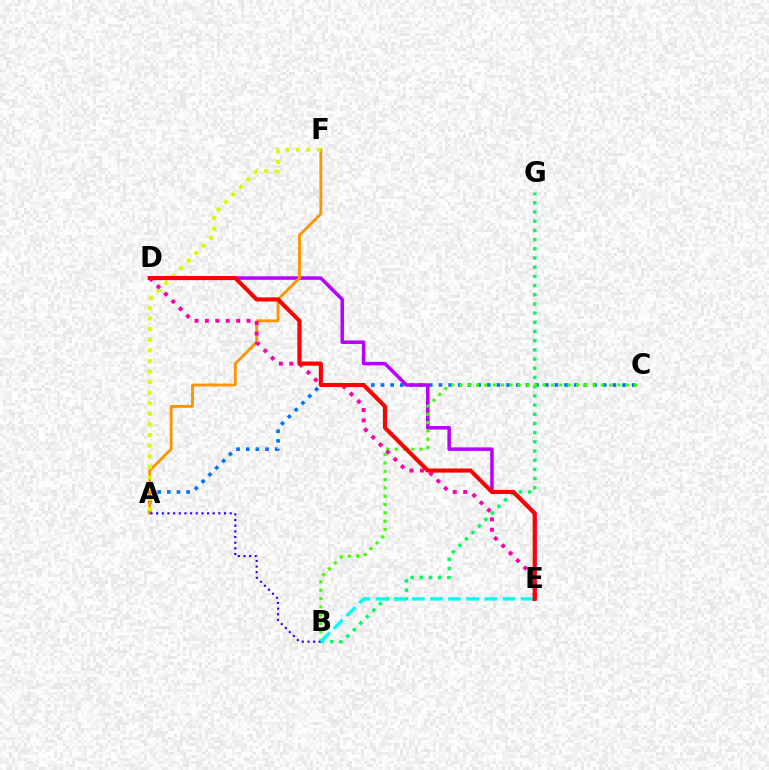{('A', 'C'): [{'color': '#0074ff', 'line_style': 'dotted', 'thickness': 2.62}], ('B', 'G'): [{'color': '#00ff5c', 'line_style': 'dotted', 'thickness': 2.5}], ('D', 'E'): [{'color': '#b900ff', 'line_style': 'solid', 'thickness': 2.53}, {'color': '#ff00ac', 'line_style': 'dotted', 'thickness': 2.83}, {'color': '#ff0000', 'line_style': 'solid', 'thickness': 2.96}], ('A', 'F'): [{'color': '#ff9400', 'line_style': 'solid', 'thickness': 2.05}, {'color': '#d1ff00', 'line_style': 'dotted', 'thickness': 2.88}], ('B', 'C'): [{'color': '#3dff00', 'line_style': 'dotted', 'thickness': 2.26}], ('A', 'B'): [{'color': '#2500ff', 'line_style': 'dotted', 'thickness': 1.54}], ('B', 'E'): [{'color': '#00fff6', 'line_style': 'dashed', 'thickness': 2.46}]}